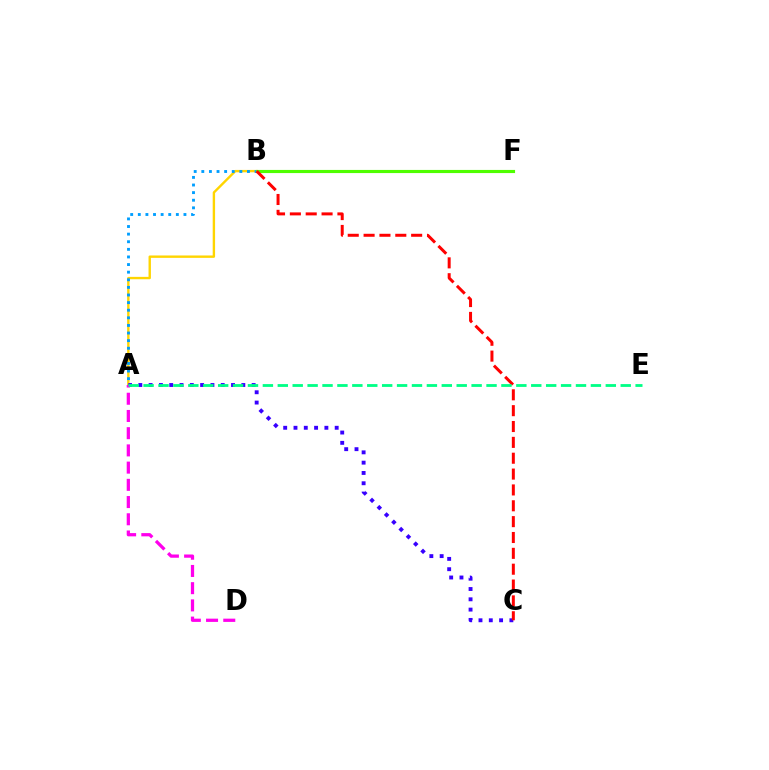{('A', 'B'): [{'color': '#ffd500', 'line_style': 'solid', 'thickness': 1.72}, {'color': '#009eff', 'line_style': 'dotted', 'thickness': 2.07}], ('B', 'F'): [{'color': '#4fff00', 'line_style': 'solid', 'thickness': 2.26}], ('A', 'C'): [{'color': '#3700ff', 'line_style': 'dotted', 'thickness': 2.8}], ('B', 'C'): [{'color': '#ff0000', 'line_style': 'dashed', 'thickness': 2.15}], ('A', 'D'): [{'color': '#ff00ed', 'line_style': 'dashed', 'thickness': 2.34}], ('A', 'E'): [{'color': '#00ff86', 'line_style': 'dashed', 'thickness': 2.03}]}